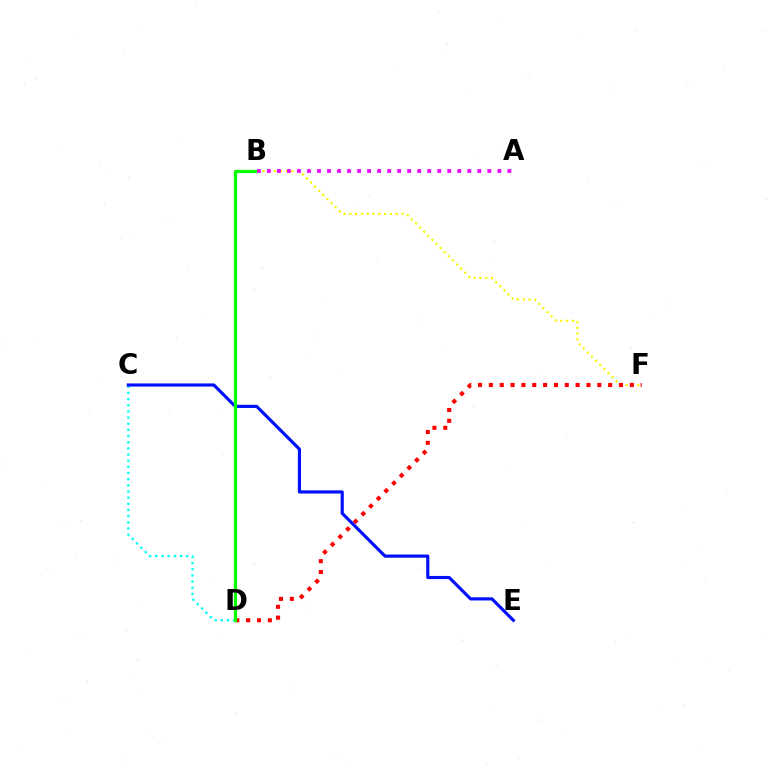{('B', 'F'): [{'color': '#fcf500', 'line_style': 'dotted', 'thickness': 1.58}], ('C', 'D'): [{'color': '#00fff6', 'line_style': 'dotted', 'thickness': 1.67}], ('D', 'F'): [{'color': '#ff0000', 'line_style': 'dotted', 'thickness': 2.95}], ('C', 'E'): [{'color': '#0010ff', 'line_style': 'solid', 'thickness': 2.27}], ('B', 'D'): [{'color': '#08ff00', 'line_style': 'solid', 'thickness': 2.33}], ('A', 'B'): [{'color': '#ee00ff', 'line_style': 'dotted', 'thickness': 2.72}]}